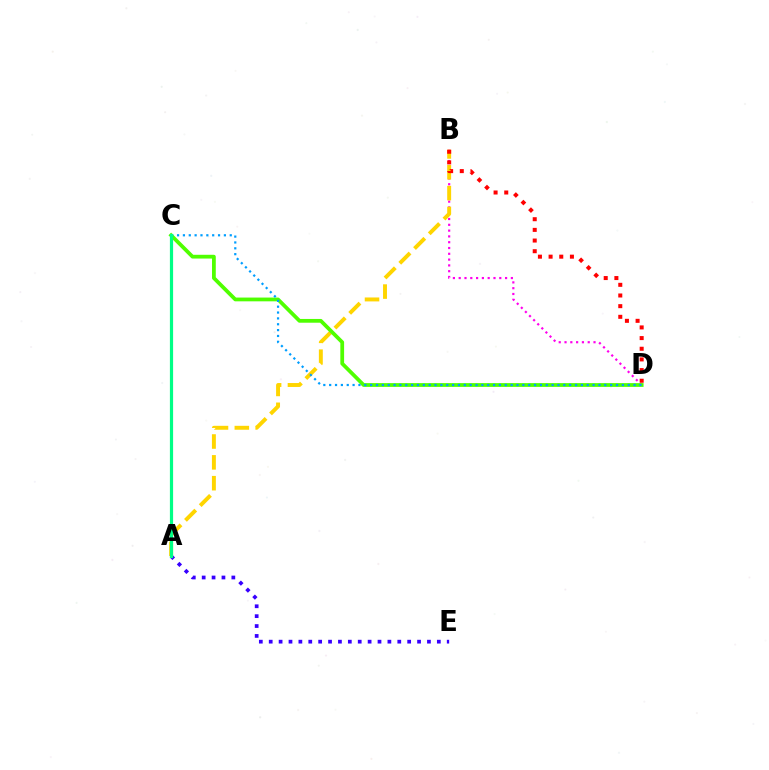{('B', 'D'): [{'color': '#ff00ed', 'line_style': 'dotted', 'thickness': 1.58}, {'color': '#ff0000', 'line_style': 'dotted', 'thickness': 2.9}], ('A', 'B'): [{'color': '#ffd500', 'line_style': 'dashed', 'thickness': 2.83}], ('C', 'D'): [{'color': '#4fff00', 'line_style': 'solid', 'thickness': 2.71}, {'color': '#009eff', 'line_style': 'dotted', 'thickness': 1.59}], ('A', 'E'): [{'color': '#3700ff', 'line_style': 'dotted', 'thickness': 2.69}], ('A', 'C'): [{'color': '#00ff86', 'line_style': 'solid', 'thickness': 2.31}]}